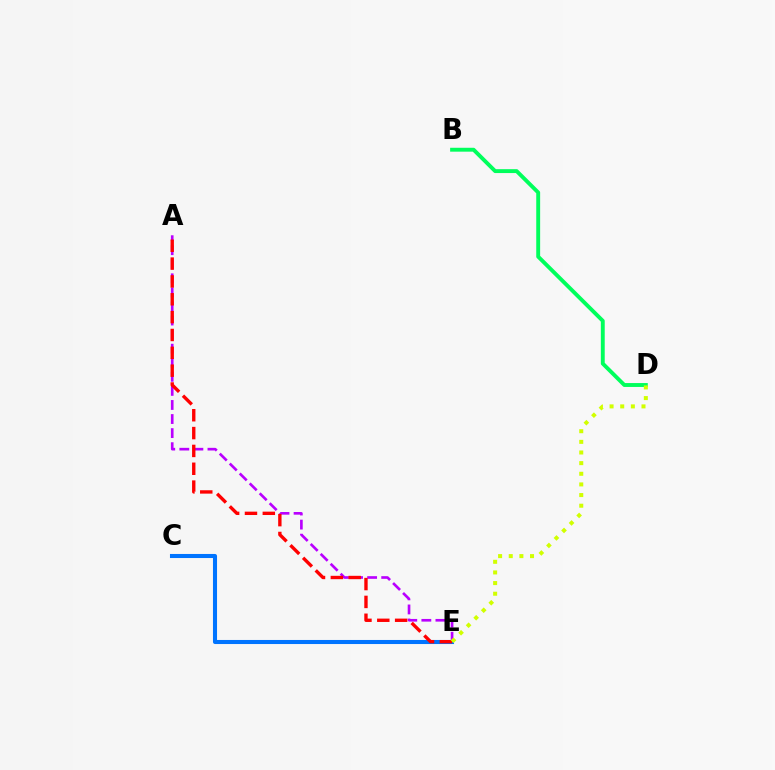{('B', 'D'): [{'color': '#00ff5c', 'line_style': 'solid', 'thickness': 2.8}], ('A', 'E'): [{'color': '#b900ff', 'line_style': 'dashed', 'thickness': 1.91}, {'color': '#ff0000', 'line_style': 'dashed', 'thickness': 2.42}], ('C', 'E'): [{'color': '#0074ff', 'line_style': 'solid', 'thickness': 2.93}], ('D', 'E'): [{'color': '#d1ff00', 'line_style': 'dotted', 'thickness': 2.89}]}